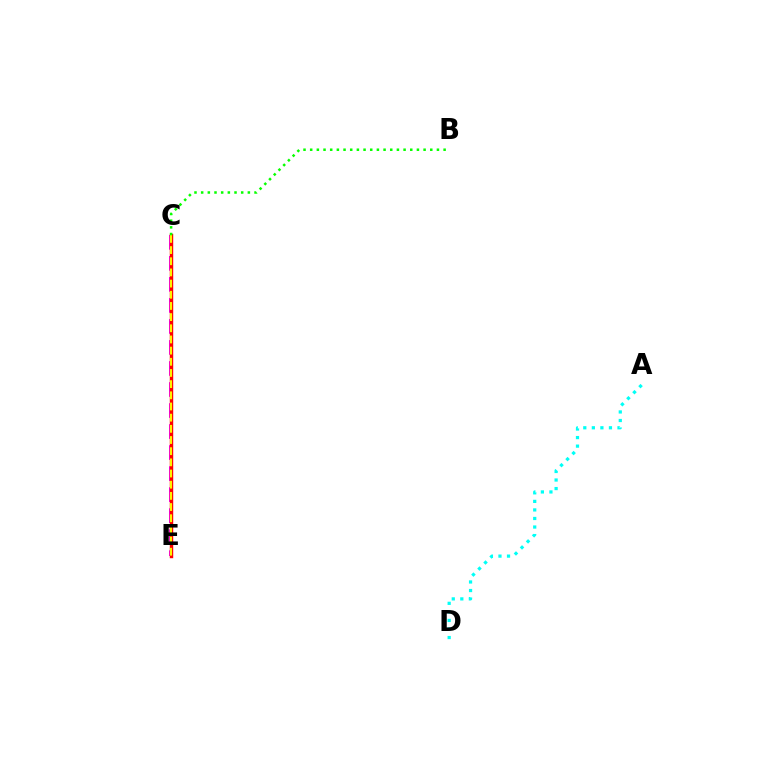{('A', 'D'): [{'color': '#00fff6', 'line_style': 'dotted', 'thickness': 2.32}], ('C', 'E'): [{'color': '#0010ff', 'line_style': 'solid', 'thickness': 1.83}, {'color': '#ee00ff', 'line_style': 'dashed', 'thickness': 2.86}, {'color': '#ff0000', 'line_style': 'solid', 'thickness': 2.46}, {'color': '#fcf500', 'line_style': 'dashed', 'thickness': 1.52}], ('B', 'C'): [{'color': '#08ff00', 'line_style': 'dotted', 'thickness': 1.81}]}